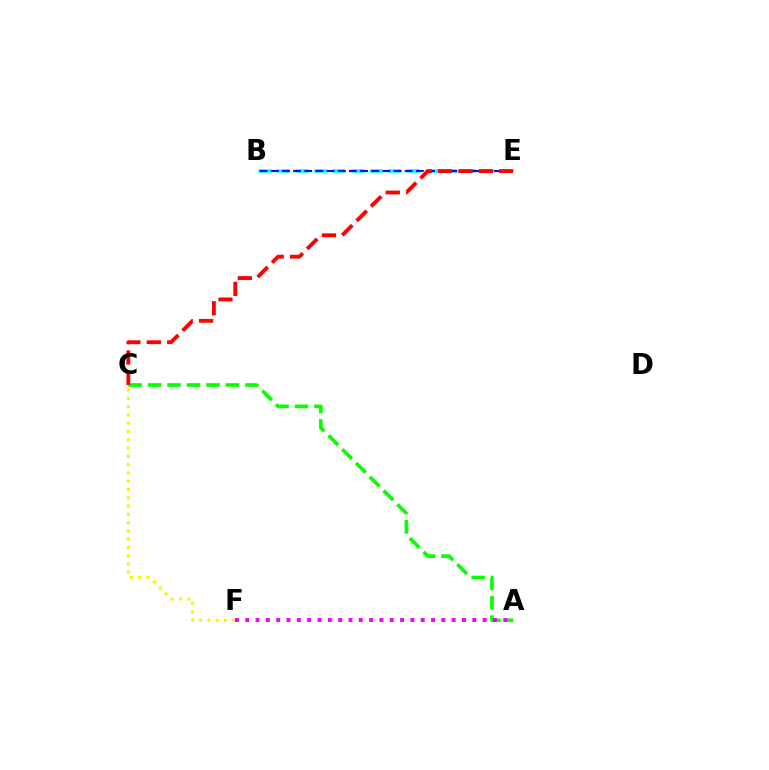{('B', 'E'): [{'color': '#00fff6', 'line_style': 'dashed', 'thickness': 2.53}, {'color': '#0010ff', 'line_style': 'dashed', 'thickness': 1.52}], ('C', 'F'): [{'color': '#fcf500', 'line_style': 'dotted', 'thickness': 2.25}], ('A', 'C'): [{'color': '#08ff00', 'line_style': 'dashed', 'thickness': 2.65}], ('A', 'F'): [{'color': '#ee00ff', 'line_style': 'dotted', 'thickness': 2.8}], ('C', 'E'): [{'color': '#ff0000', 'line_style': 'dashed', 'thickness': 2.77}]}